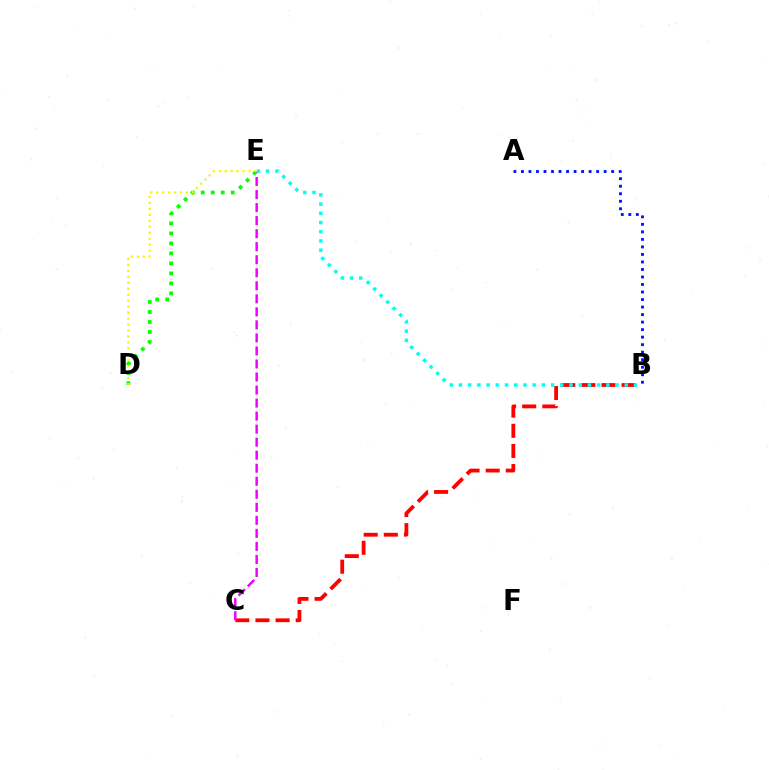{('D', 'E'): [{'color': '#08ff00', 'line_style': 'dotted', 'thickness': 2.72}, {'color': '#fcf500', 'line_style': 'dotted', 'thickness': 1.62}], ('A', 'B'): [{'color': '#0010ff', 'line_style': 'dotted', 'thickness': 2.04}], ('B', 'C'): [{'color': '#ff0000', 'line_style': 'dashed', 'thickness': 2.74}], ('C', 'E'): [{'color': '#ee00ff', 'line_style': 'dashed', 'thickness': 1.77}], ('B', 'E'): [{'color': '#00fff6', 'line_style': 'dotted', 'thickness': 2.5}]}